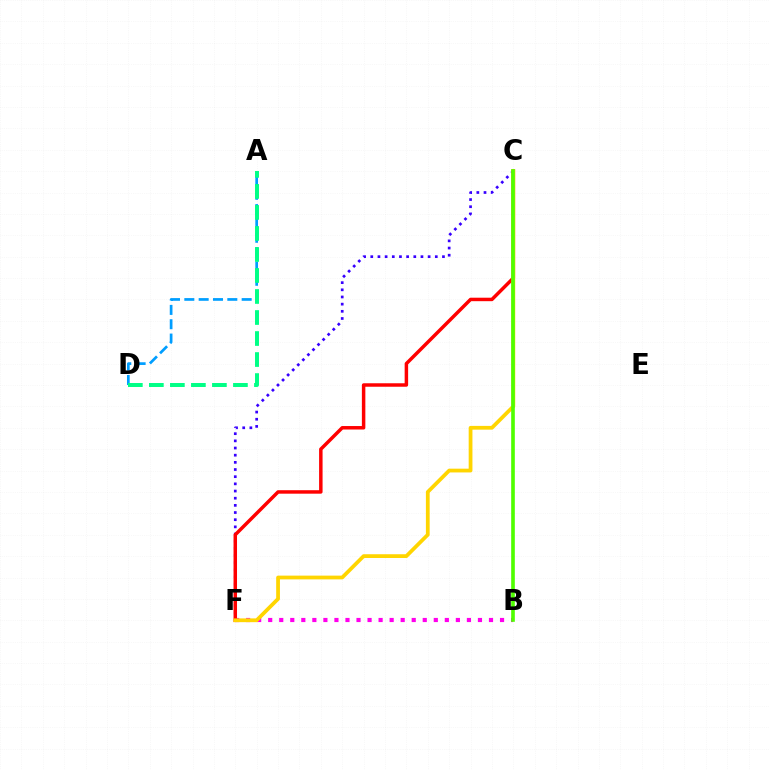{('C', 'F'): [{'color': '#3700ff', 'line_style': 'dotted', 'thickness': 1.95}, {'color': '#ff0000', 'line_style': 'solid', 'thickness': 2.5}, {'color': '#ffd500', 'line_style': 'solid', 'thickness': 2.71}], ('A', 'D'): [{'color': '#009eff', 'line_style': 'dashed', 'thickness': 1.95}, {'color': '#00ff86', 'line_style': 'dashed', 'thickness': 2.86}], ('B', 'F'): [{'color': '#ff00ed', 'line_style': 'dotted', 'thickness': 3.0}], ('B', 'C'): [{'color': '#4fff00', 'line_style': 'solid', 'thickness': 2.62}]}